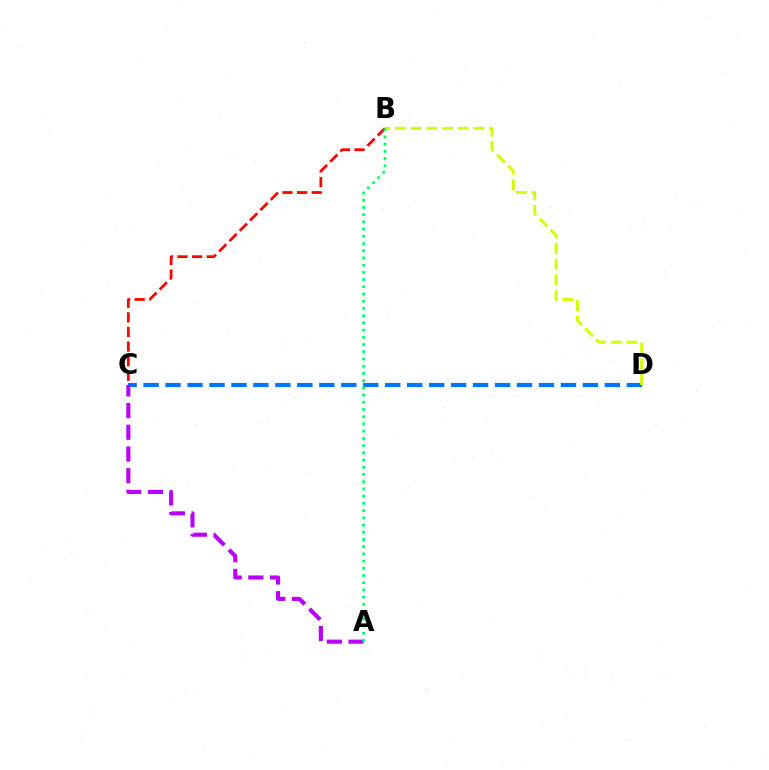{('C', 'D'): [{'color': '#0074ff', 'line_style': 'dashed', 'thickness': 2.98}], ('A', 'C'): [{'color': '#b900ff', 'line_style': 'dashed', 'thickness': 2.95}], ('B', 'D'): [{'color': '#d1ff00', 'line_style': 'dashed', 'thickness': 2.13}], ('B', 'C'): [{'color': '#ff0000', 'line_style': 'dashed', 'thickness': 1.99}], ('A', 'B'): [{'color': '#00ff5c', 'line_style': 'dotted', 'thickness': 1.96}]}